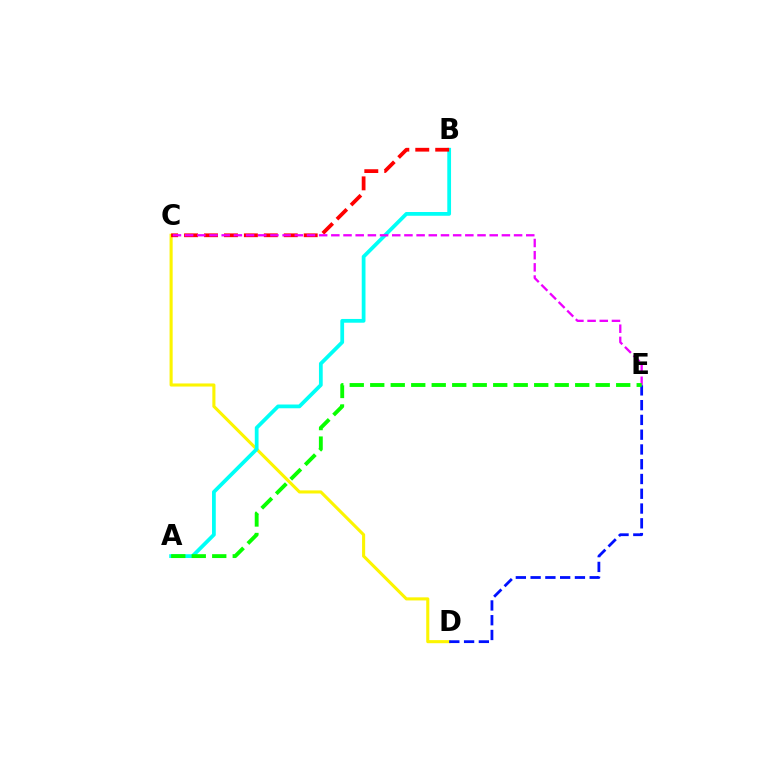{('C', 'D'): [{'color': '#fcf500', 'line_style': 'solid', 'thickness': 2.22}], ('D', 'E'): [{'color': '#0010ff', 'line_style': 'dashed', 'thickness': 2.01}], ('A', 'B'): [{'color': '#00fff6', 'line_style': 'solid', 'thickness': 2.71}], ('B', 'C'): [{'color': '#ff0000', 'line_style': 'dashed', 'thickness': 2.71}], ('C', 'E'): [{'color': '#ee00ff', 'line_style': 'dashed', 'thickness': 1.66}], ('A', 'E'): [{'color': '#08ff00', 'line_style': 'dashed', 'thickness': 2.78}]}